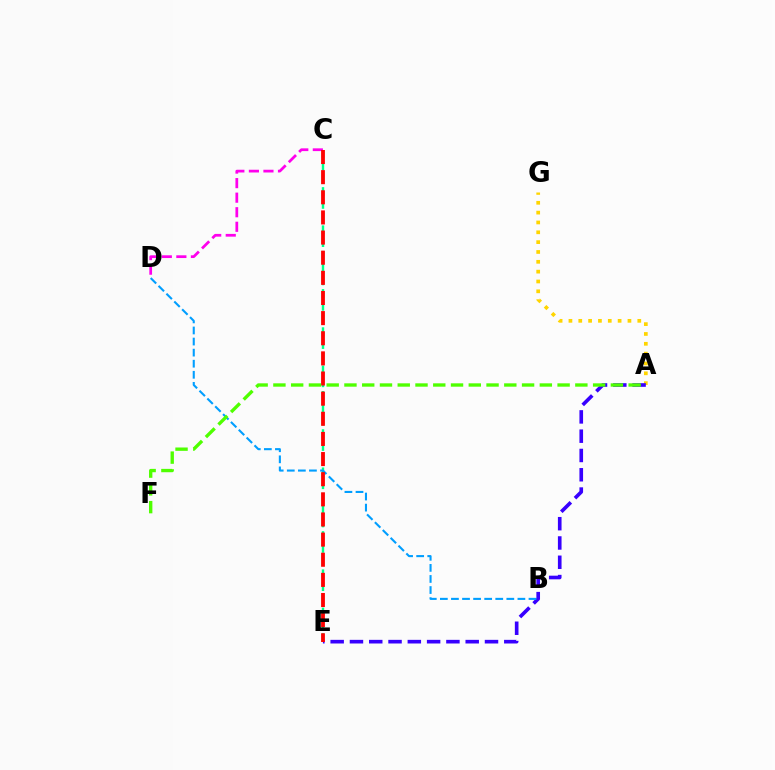{('C', 'D'): [{'color': '#ff00ed', 'line_style': 'dashed', 'thickness': 1.98}], ('A', 'G'): [{'color': '#ffd500', 'line_style': 'dotted', 'thickness': 2.67}], ('C', 'E'): [{'color': '#00ff86', 'line_style': 'dashed', 'thickness': 1.73}, {'color': '#ff0000', 'line_style': 'dashed', 'thickness': 2.74}], ('A', 'E'): [{'color': '#3700ff', 'line_style': 'dashed', 'thickness': 2.62}], ('B', 'D'): [{'color': '#009eff', 'line_style': 'dashed', 'thickness': 1.5}], ('A', 'F'): [{'color': '#4fff00', 'line_style': 'dashed', 'thickness': 2.41}]}